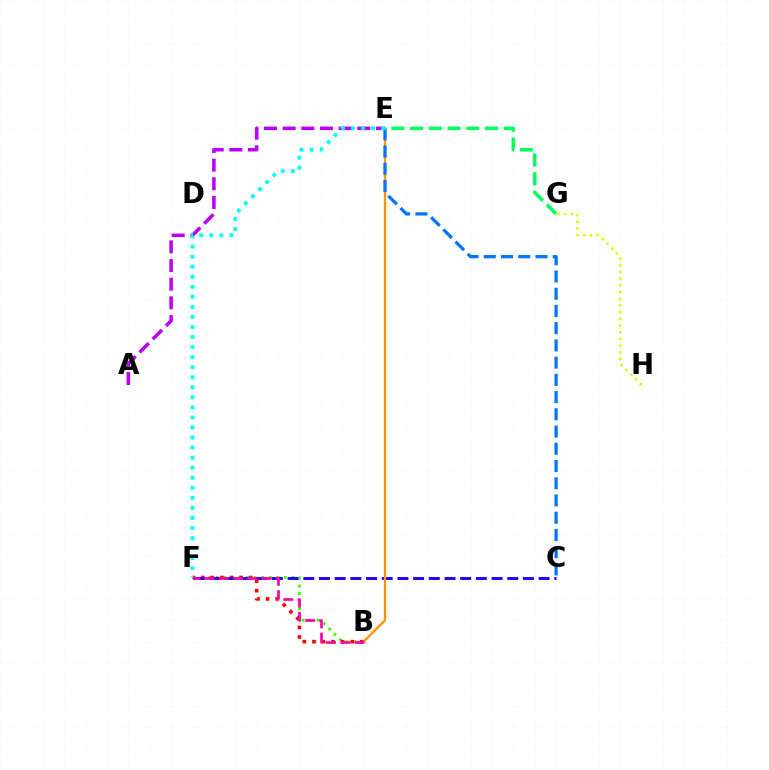{('A', 'E'): [{'color': '#b900ff', 'line_style': 'dashed', 'thickness': 2.54}], ('B', 'F'): [{'color': '#3dff00', 'line_style': 'dotted', 'thickness': 2.05}, {'color': '#ff0000', 'line_style': 'dotted', 'thickness': 2.6}, {'color': '#ff00ac', 'line_style': 'dashed', 'thickness': 1.94}], ('C', 'F'): [{'color': '#2500ff', 'line_style': 'dashed', 'thickness': 2.13}], ('G', 'H'): [{'color': '#d1ff00', 'line_style': 'dotted', 'thickness': 1.82}], ('B', 'E'): [{'color': '#ff9400', 'line_style': 'solid', 'thickness': 1.66}], ('C', 'E'): [{'color': '#0074ff', 'line_style': 'dashed', 'thickness': 2.34}], ('E', 'F'): [{'color': '#00fff6', 'line_style': 'dotted', 'thickness': 2.73}], ('E', 'G'): [{'color': '#00ff5c', 'line_style': 'dashed', 'thickness': 2.54}]}